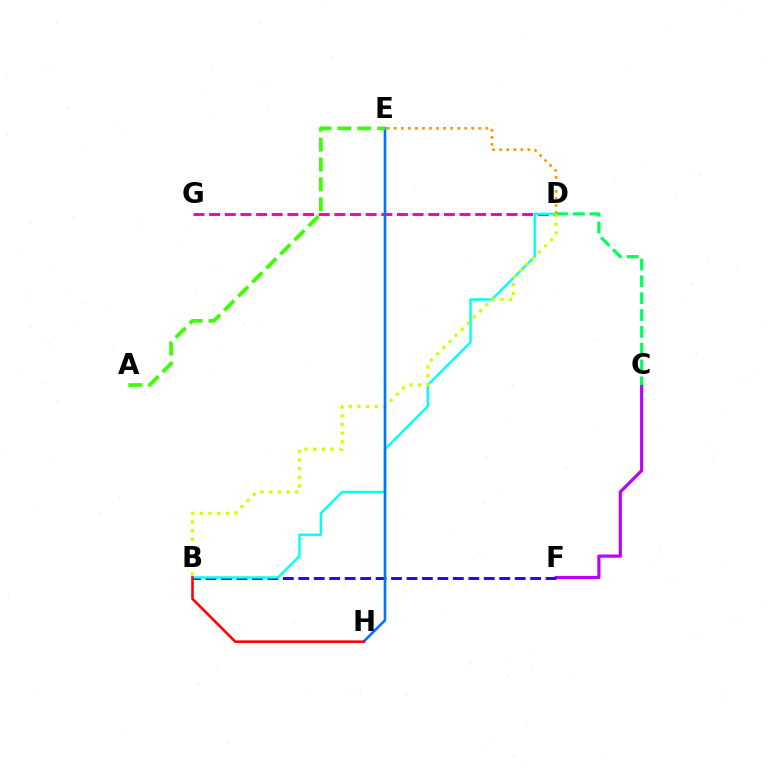{('C', 'F'): [{'color': '#b900ff', 'line_style': 'solid', 'thickness': 2.27}], ('B', 'F'): [{'color': '#2500ff', 'line_style': 'dashed', 'thickness': 2.1}], ('C', 'D'): [{'color': '#00ff5c', 'line_style': 'dashed', 'thickness': 2.29}], ('D', 'G'): [{'color': '#ff00ac', 'line_style': 'dashed', 'thickness': 2.13}], ('B', 'D'): [{'color': '#00fff6', 'line_style': 'solid', 'thickness': 1.72}, {'color': '#d1ff00', 'line_style': 'dotted', 'thickness': 2.36}], ('E', 'H'): [{'color': '#0074ff', 'line_style': 'solid', 'thickness': 1.9}], ('B', 'H'): [{'color': '#ff0000', 'line_style': 'solid', 'thickness': 1.84}], ('A', 'E'): [{'color': '#3dff00', 'line_style': 'dashed', 'thickness': 2.7}], ('D', 'E'): [{'color': '#ff9400', 'line_style': 'dotted', 'thickness': 1.92}]}